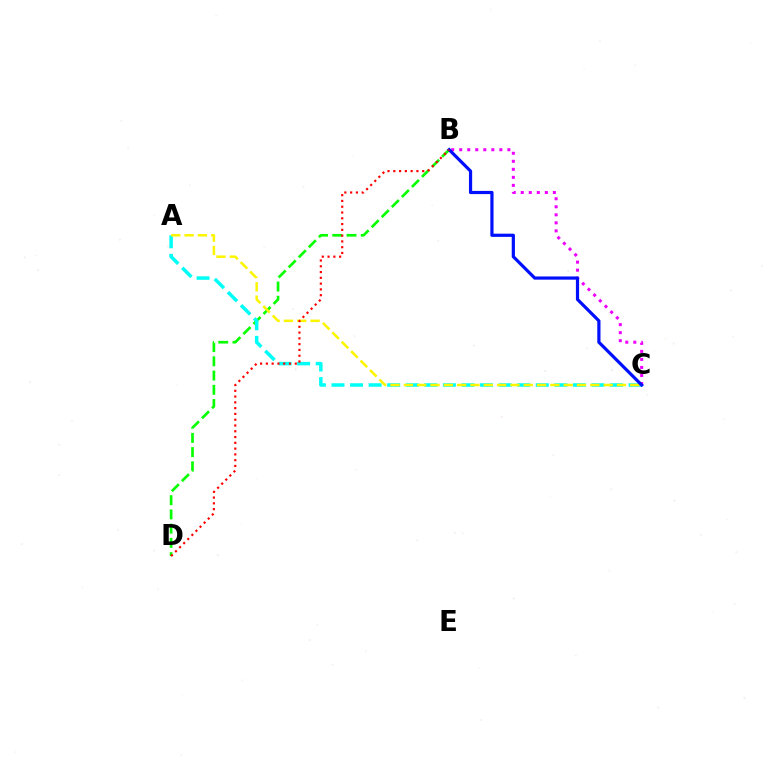{('B', 'D'): [{'color': '#08ff00', 'line_style': 'dashed', 'thickness': 1.93}, {'color': '#ff0000', 'line_style': 'dotted', 'thickness': 1.57}], ('A', 'C'): [{'color': '#00fff6', 'line_style': 'dashed', 'thickness': 2.52}, {'color': '#fcf500', 'line_style': 'dashed', 'thickness': 1.81}], ('B', 'C'): [{'color': '#ee00ff', 'line_style': 'dotted', 'thickness': 2.18}, {'color': '#0010ff', 'line_style': 'solid', 'thickness': 2.3}]}